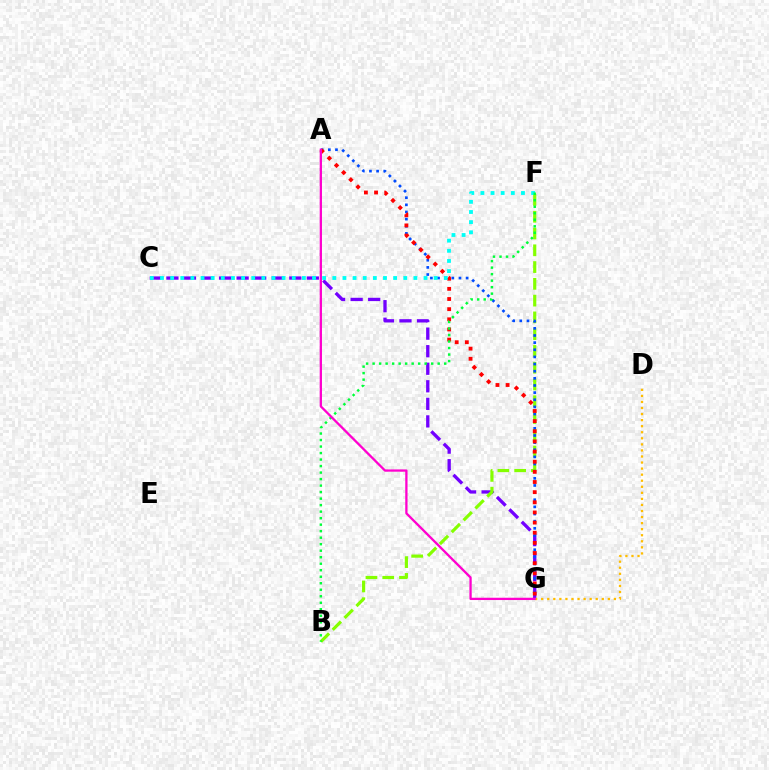{('C', 'G'): [{'color': '#7200ff', 'line_style': 'dashed', 'thickness': 2.38}], ('B', 'F'): [{'color': '#84ff00', 'line_style': 'dashed', 'thickness': 2.28}, {'color': '#00ff39', 'line_style': 'dotted', 'thickness': 1.77}], ('A', 'G'): [{'color': '#004bff', 'line_style': 'dotted', 'thickness': 1.94}, {'color': '#ff0000', 'line_style': 'dotted', 'thickness': 2.76}, {'color': '#ff00cf', 'line_style': 'solid', 'thickness': 1.65}], ('C', 'F'): [{'color': '#00fff6', 'line_style': 'dotted', 'thickness': 2.75}], ('D', 'G'): [{'color': '#ffbd00', 'line_style': 'dotted', 'thickness': 1.65}]}